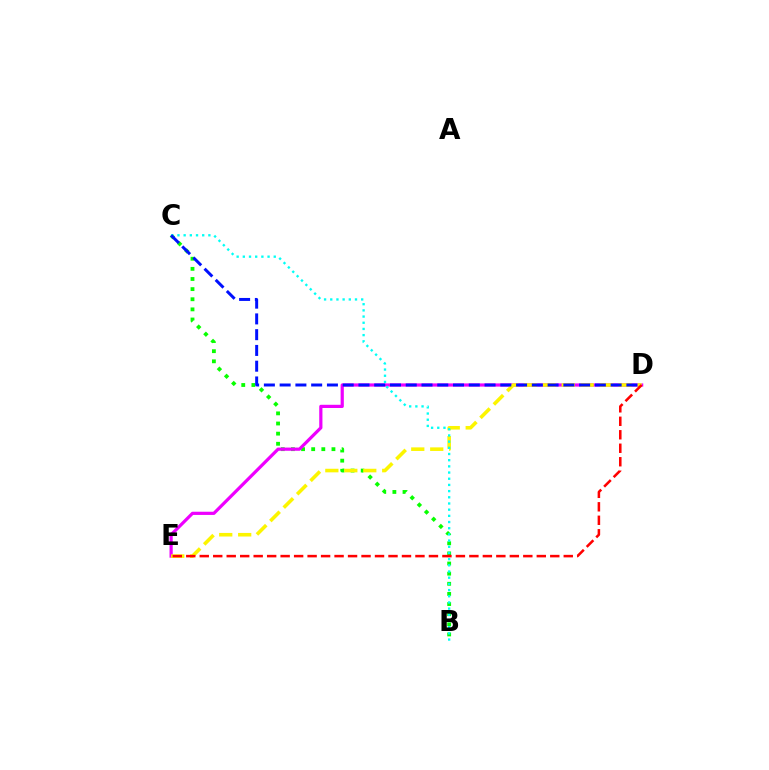{('B', 'C'): [{'color': '#08ff00', 'line_style': 'dotted', 'thickness': 2.75}, {'color': '#00fff6', 'line_style': 'dotted', 'thickness': 1.68}], ('D', 'E'): [{'color': '#ee00ff', 'line_style': 'solid', 'thickness': 2.31}, {'color': '#fcf500', 'line_style': 'dashed', 'thickness': 2.58}, {'color': '#ff0000', 'line_style': 'dashed', 'thickness': 1.83}], ('C', 'D'): [{'color': '#0010ff', 'line_style': 'dashed', 'thickness': 2.14}]}